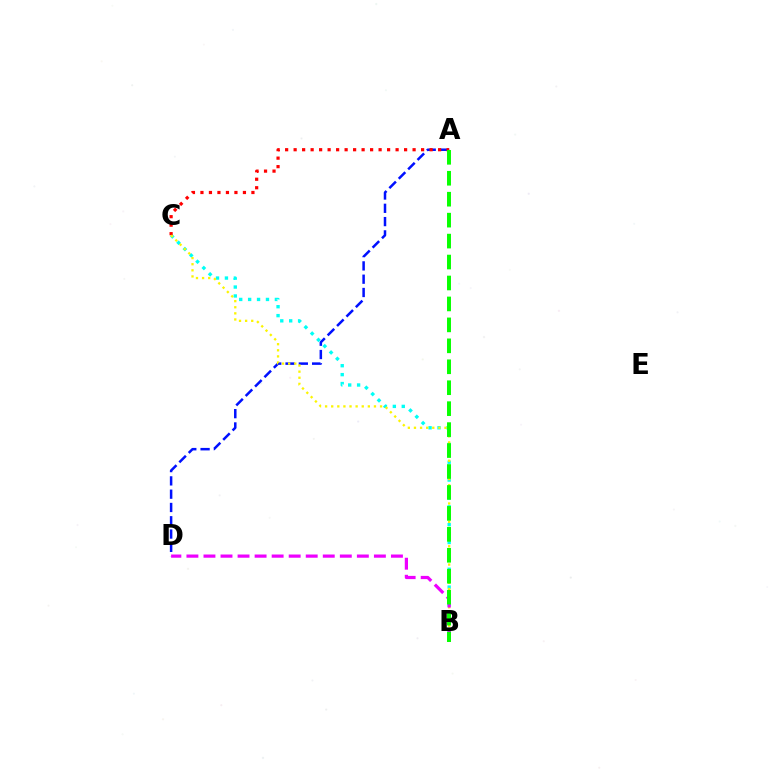{('A', 'D'): [{'color': '#0010ff', 'line_style': 'dashed', 'thickness': 1.81}], ('B', 'C'): [{'color': '#00fff6', 'line_style': 'dotted', 'thickness': 2.42}, {'color': '#fcf500', 'line_style': 'dotted', 'thickness': 1.66}], ('A', 'C'): [{'color': '#ff0000', 'line_style': 'dotted', 'thickness': 2.31}], ('B', 'D'): [{'color': '#ee00ff', 'line_style': 'dashed', 'thickness': 2.32}], ('A', 'B'): [{'color': '#08ff00', 'line_style': 'dashed', 'thickness': 2.85}]}